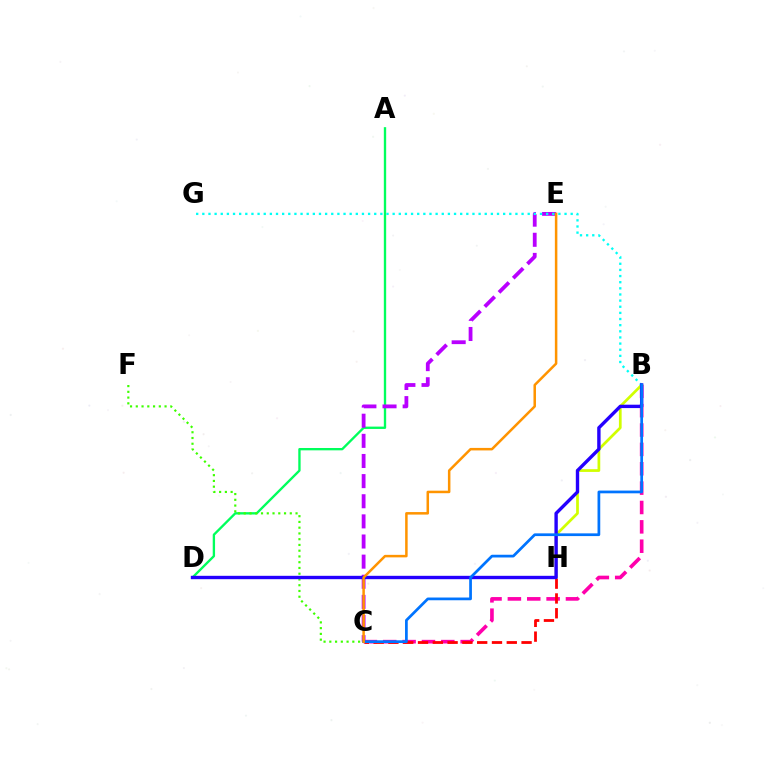{('B', 'C'): [{'color': '#ff00ac', 'line_style': 'dashed', 'thickness': 2.63}, {'color': '#0074ff', 'line_style': 'solid', 'thickness': 1.97}], ('C', 'H'): [{'color': '#ff0000', 'line_style': 'dashed', 'thickness': 2.01}], ('A', 'D'): [{'color': '#00ff5c', 'line_style': 'solid', 'thickness': 1.69}], ('C', 'E'): [{'color': '#b900ff', 'line_style': 'dashed', 'thickness': 2.73}, {'color': '#ff9400', 'line_style': 'solid', 'thickness': 1.81}], ('C', 'F'): [{'color': '#3dff00', 'line_style': 'dotted', 'thickness': 1.56}], ('B', 'H'): [{'color': '#d1ff00', 'line_style': 'solid', 'thickness': 1.96}], ('B', 'G'): [{'color': '#00fff6', 'line_style': 'dotted', 'thickness': 1.67}], ('B', 'D'): [{'color': '#2500ff', 'line_style': 'solid', 'thickness': 2.43}]}